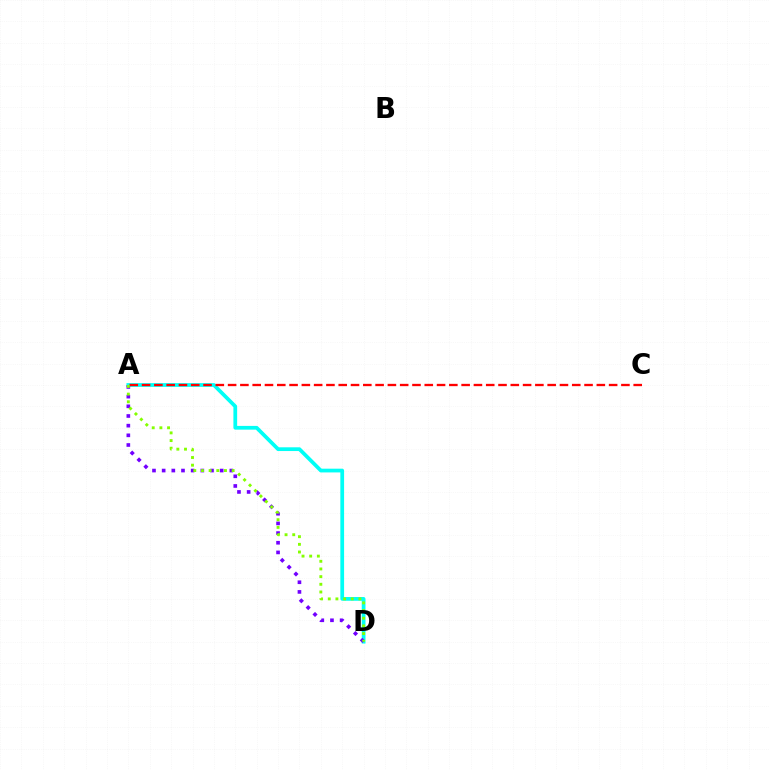{('A', 'D'): [{'color': '#00fff6', 'line_style': 'solid', 'thickness': 2.69}, {'color': '#7200ff', 'line_style': 'dotted', 'thickness': 2.63}, {'color': '#84ff00', 'line_style': 'dotted', 'thickness': 2.08}], ('A', 'C'): [{'color': '#ff0000', 'line_style': 'dashed', 'thickness': 1.67}]}